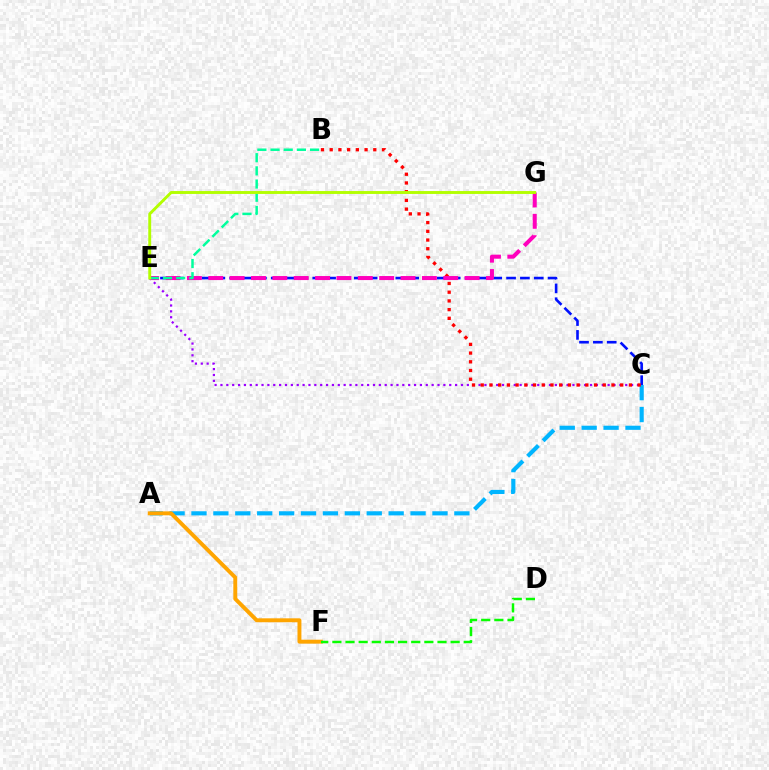{('C', 'E'): [{'color': '#0010ff', 'line_style': 'dashed', 'thickness': 1.88}, {'color': '#9b00ff', 'line_style': 'dotted', 'thickness': 1.59}], ('A', 'C'): [{'color': '#00b5ff', 'line_style': 'dashed', 'thickness': 2.98}], ('B', 'C'): [{'color': '#ff0000', 'line_style': 'dotted', 'thickness': 2.37}], ('A', 'F'): [{'color': '#ffa500', 'line_style': 'solid', 'thickness': 2.82}], ('D', 'F'): [{'color': '#08ff00', 'line_style': 'dashed', 'thickness': 1.79}], ('E', 'G'): [{'color': '#ff00bd', 'line_style': 'dashed', 'thickness': 2.9}, {'color': '#b3ff00', 'line_style': 'solid', 'thickness': 2.09}], ('B', 'E'): [{'color': '#00ff9d', 'line_style': 'dashed', 'thickness': 1.79}]}